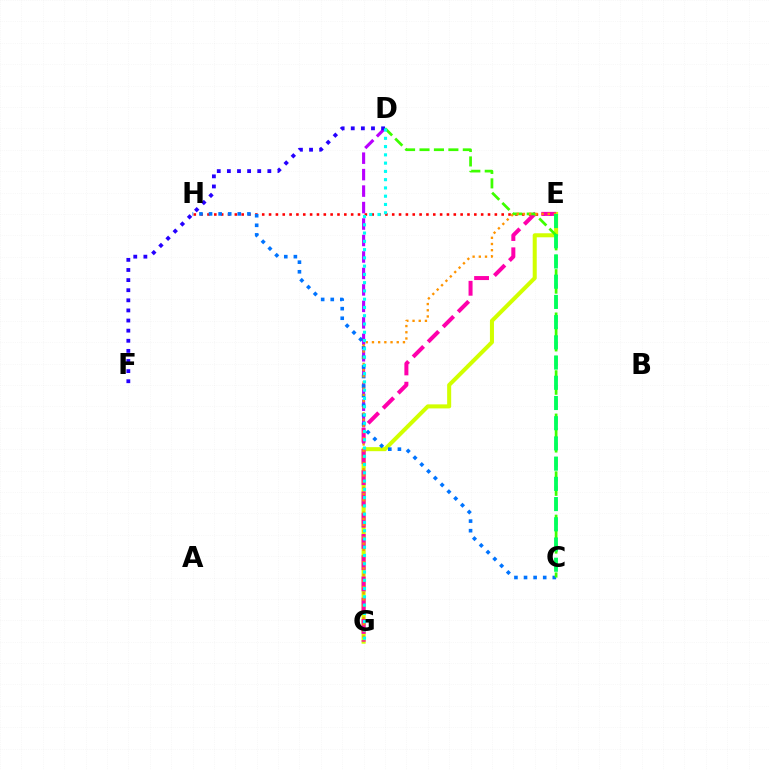{('E', 'H'): [{'color': '#ff0000', 'line_style': 'dotted', 'thickness': 1.86}], ('D', 'G'): [{'color': '#b900ff', 'line_style': 'dashed', 'thickness': 2.24}, {'color': '#00fff6', 'line_style': 'dotted', 'thickness': 2.25}], ('E', 'G'): [{'color': '#d1ff00', 'line_style': 'solid', 'thickness': 2.9}, {'color': '#ff00ac', 'line_style': 'dashed', 'thickness': 2.89}, {'color': '#ff9400', 'line_style': 'dotted', 'thickness': 1.68}], ('D', 'F'): [{'color': '#2500ff', 'line_style': 'dotted', 'thickness': 2.75}], ('C', 'H'): [{'color': '#0074ff', 'line_style': 'dotted', 'thickness': 2.61}], ('C', 'D'): [{'color': '#3dff00', 'line_style': 'dashed', 'thickness': 1.96}], ('C', 'E'): [{'color': '#00ff5c', 'line_style': 'dashed', 'thickness': 2.75}]}